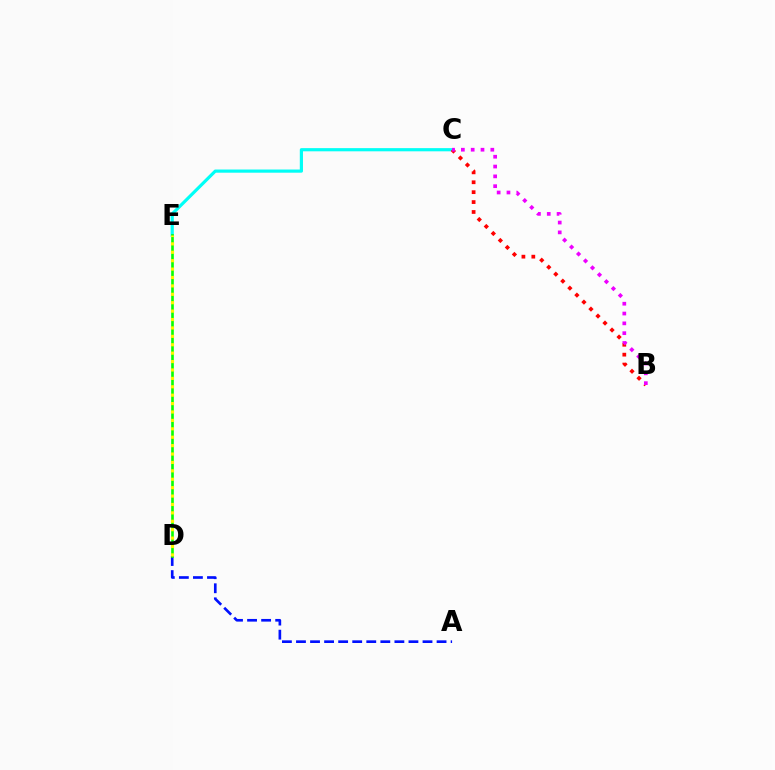{('C', 'E'): [{'color': '#00fff6', 'line_style': 'solid', 'thickness': 2.29}], ('A', 'D'): [{'color': '#0010ff', 'line_style': 'dashed', 'thickness': 1.91}], ('B', 'C'): [{'color': '#ff0000', 'line_style': 'dotted', 'thickness': 2.69}, {'color': '#ee00ff', 'line_style': 'dotted', 'thickness': 2.67}], ('D', 'E'): [{'color': '#08ff00', 'line_style': 'solid', 'thickness': 1.9}, {'color': '#fcf500', 'line_style': 'dotted', 'thickness': 2.28}]}